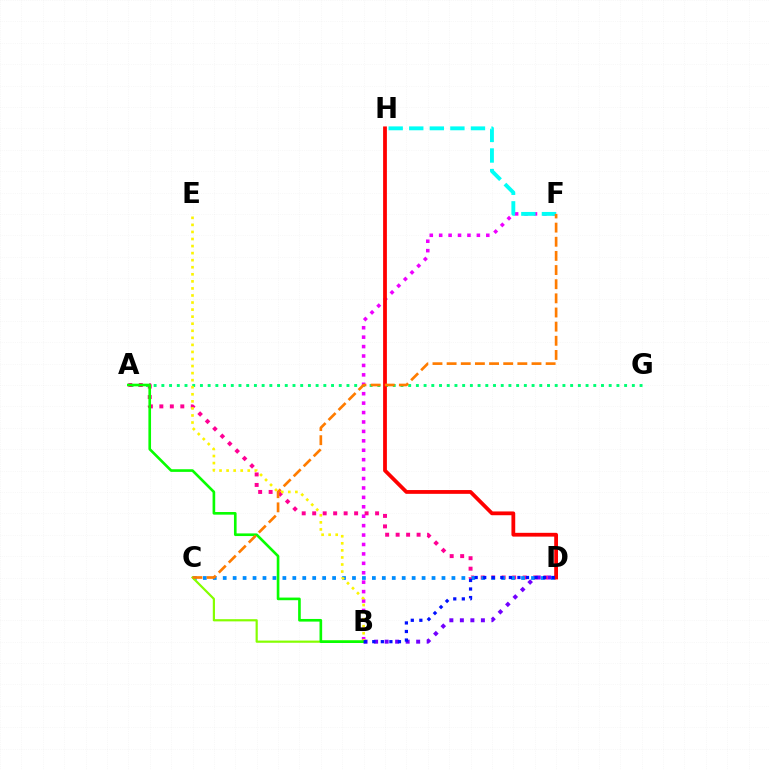{('A', 'G'): [{'color': '#00ff74', 'line_style': 'dotted', 'thickness': 2.1}], ('B', 'F'): [{'color': '#ee00ff', 'line_style': 'dotted', 'thickness': 2.56}], ('B', 'D'): [{'color': '#7200ff', 'line_style': 'dotted', 'thickness': 2.86}, {'color': '#0010ff', 'line_style': 'dotted', 'thickness': 2.32}], ('A', 'D'): [{'color': '#ff0094', 'line_style': 'dotted', 'thickness': 2.85}], ('F', 'H'): [{'color': '#00fff6', 'line_style': 'dashed', 'thickness': 2.79}], ('C', 'D'): [{'color': '#008cff', 'line_style': 'dotted', 'thickness': 2.7}], ('B', 'C'): [{'color': '#84ff00', 'line_style': 'solid', 'thickness': 1.58}], ('B', 'E'): [{'color': '#fcf500', 'line_style': 'dotted', 'thickness': 1.92}], ('A', 'B'): [{'color': '#08ff00', 'line_style': 'solid', 'thickness': 1.9}], ('D', 'H'): [{'color': '#ff0000', 'line_style': 'solid', 'thickness': 2.73}], ('C', 'F'): [{'color': '#ff7c00', 'line_style': 'dashed', 'thickness': 1.92}]}